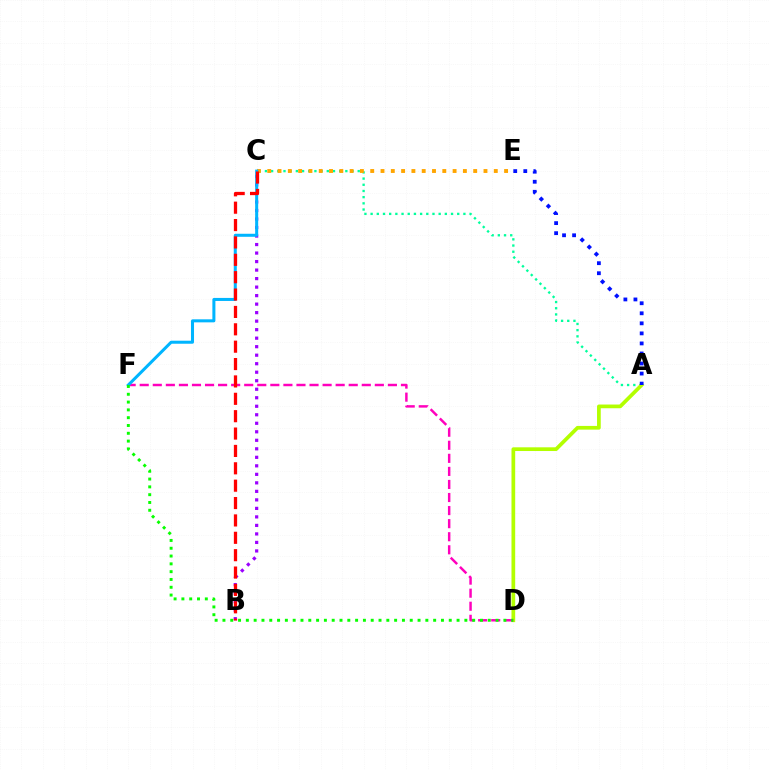{('A', 'C'): [{'color': '#00ff9d', 'line_style': 'dotted', 'thickness': 1.68}], ('A', 'D'): [{'color': '#b3ff00', 'line_style': 'solid', 'thickness': 2.67}], ('D', 'F'): [{'color': '#ff00bd', 'line_style': 'dashed', 'thickness': 1.77}, {'color': '#08ff00', 'line_style': 'dotted', 'thickness': 2.12}], ('A', 'E'): [{'color': '#0010ff', 'line_style': 'dotted', 'thickness': 2.73}], ('C', 'E'): [{'color': '#ffa500', 'line_style': 'dotted', 'thickness': 2.8}], ('B', 'C'): [{'color': '#9b00ff', 'line_style': 'dotted', 'thickness': 2.31}, {'color': '#ff0000', 'line_style': 'dashed', 'thickness': 2.36}], ('C', 'F'): [{'color': '#00b5ff', 'line_style': 'solid', 'thickness': 2.18}]}